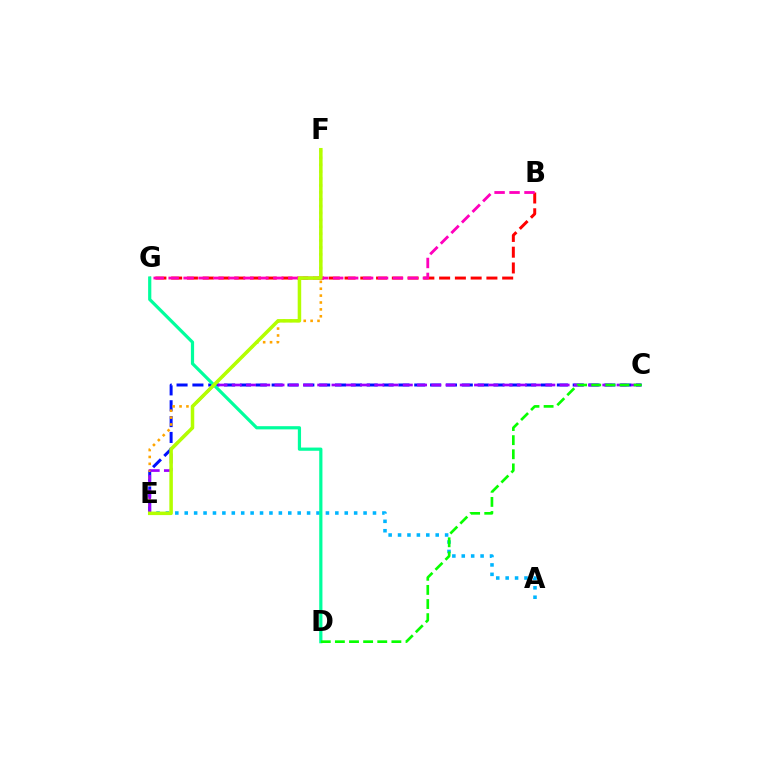{('A', 'E'): [{'color': '#00b5ff', 'line_style': 'dotted', 'thickness': 2.56}], ('C', 'E'): [{'color': '#0010ff', 'line_style': 'dashed', 'thickness': 2.15}, {'color': '#9b00ff', 'line_style': 'dashed', 'thickness': 1.94}], ('B', 'G'): [{'color': '#ff0000', 'line_style': 'dashed', 'thickness': 2.14}, {'color': '#ff00bd', 'line_style': 'dashed', 'thickness': 2.03}], ('E', 'F'): [{'color': '#ffa500', 'line_style': 'dotted', 'thickness': 1.87}, {'color': '#b3ff00', 'line_style': 'solid', 'thickness': 2.53}], ('D', 'G'): [{'color': '#00ff9d', 'line_style': 'solid', 'thickness': 2.31}], ('C', 'D'): [{'color': '#08ff00', 'line_style': 'dashed', 'thickness': 1.92}]}